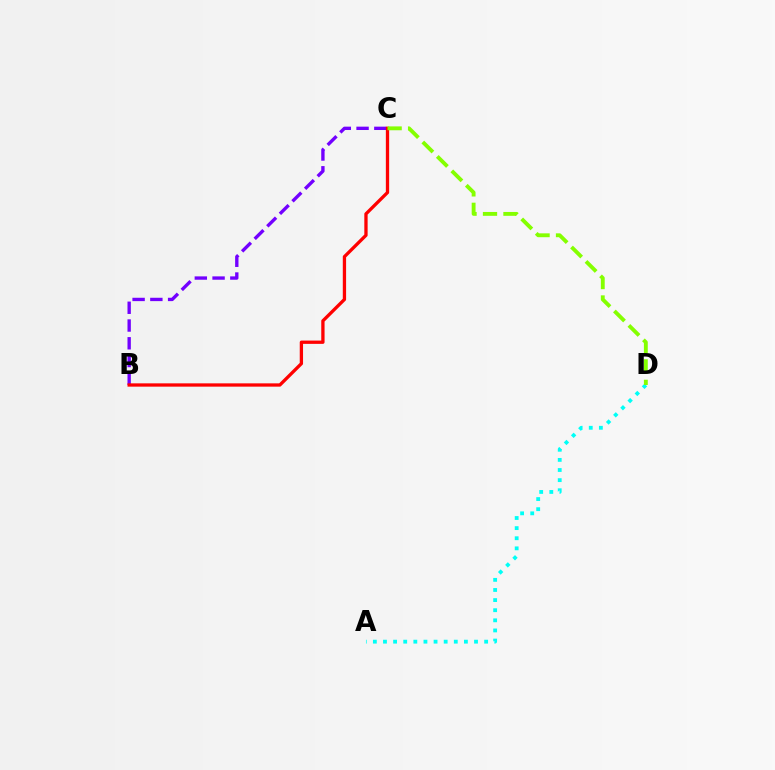{('A', 'D'): [{'color': '#00fff6', 'line_style': 'dotted', 'thickness': 2.75}], ('B', 'C'): [{'color': '#7200ff', 'line_style': 'dashed', 'thickness': 2.41}, {'color': '#ff0000', 'line_style': 'solid', 'thickness': 2.38}], ('C', 'D'): [{'color': '#84ff00', 'line_style': 'dashed', 'thickness': 2.78}]}